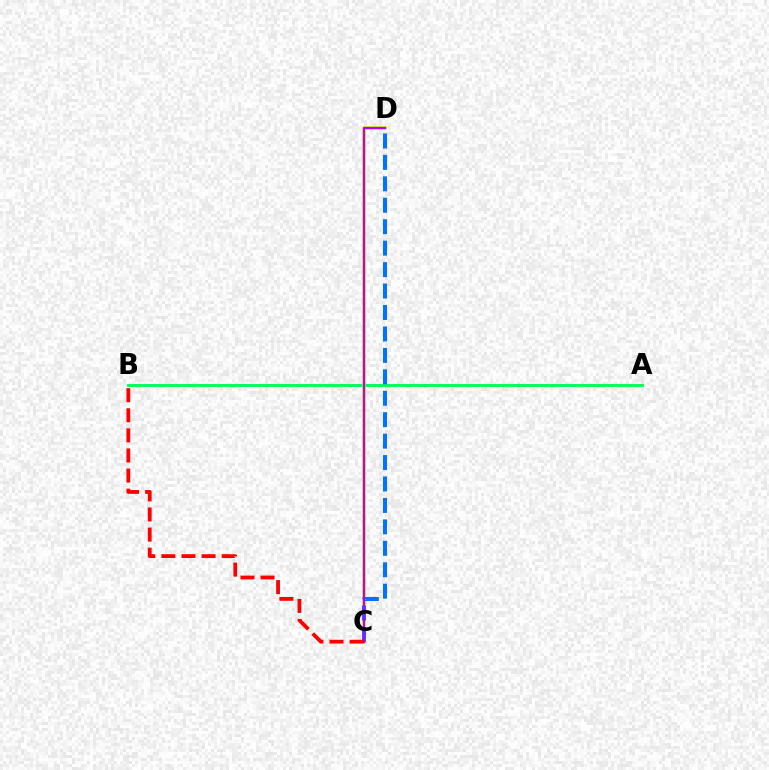{('A', 'B'): [{'color': '#00ff5c', 'line_style': 'solid', 'thickness': 2.12}], ('C', 'D'): [{'color': '#d1ff00', 'line_style': 'solid', 'thickness': 2.57}, {'color': '#0074ff', 'line_style': 'dashed', 'thickness': 2.91}, {'color': '#b900ff', 'line_style': 'solid', 'thickness': 1.66}], ('B', 'C'): [{'color': '#ff0000', 'line_style': 'dashed', 'thickness': 2.73}]}